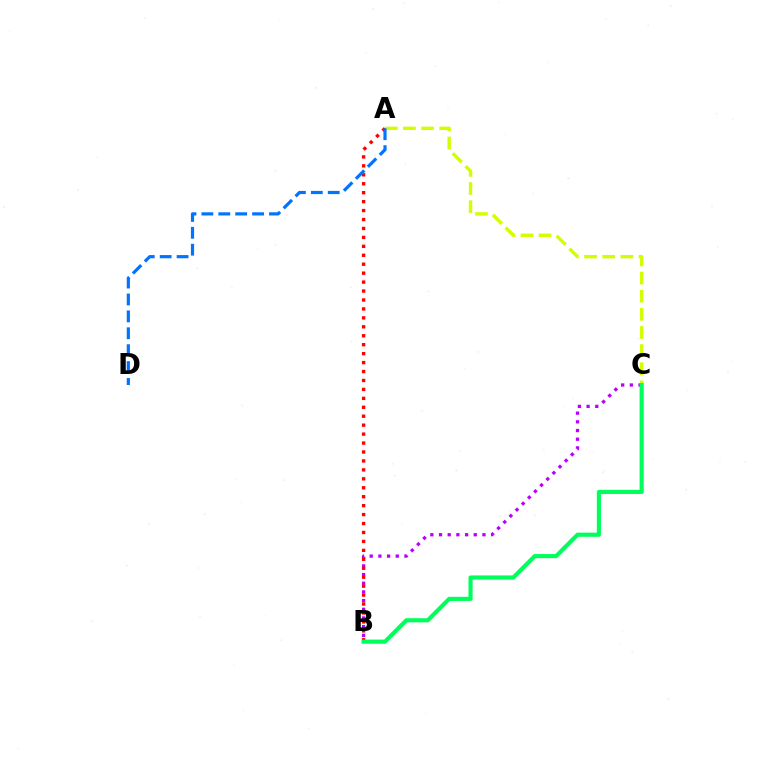{('B', 'C'): [{'color': '#b900ff', 'line_style': 'dotted', 'thickness': 2.36}, {'color': '#00ff5c', 'line_style': 'solid', 'thickness': 2.99}], ('A', 'C'): [{'color': '#d1ff00', 'line_style': 'dashed', 'thickness': 2.46}], ('A', 'B'): [{'color': '#ff0000', 'line_style': 'dotted', 'thickness': 2.43}], ('A', 'D'): [{'color': '#0074ff', 'line_style': 'dashed', 'thickness': 2.3}]}